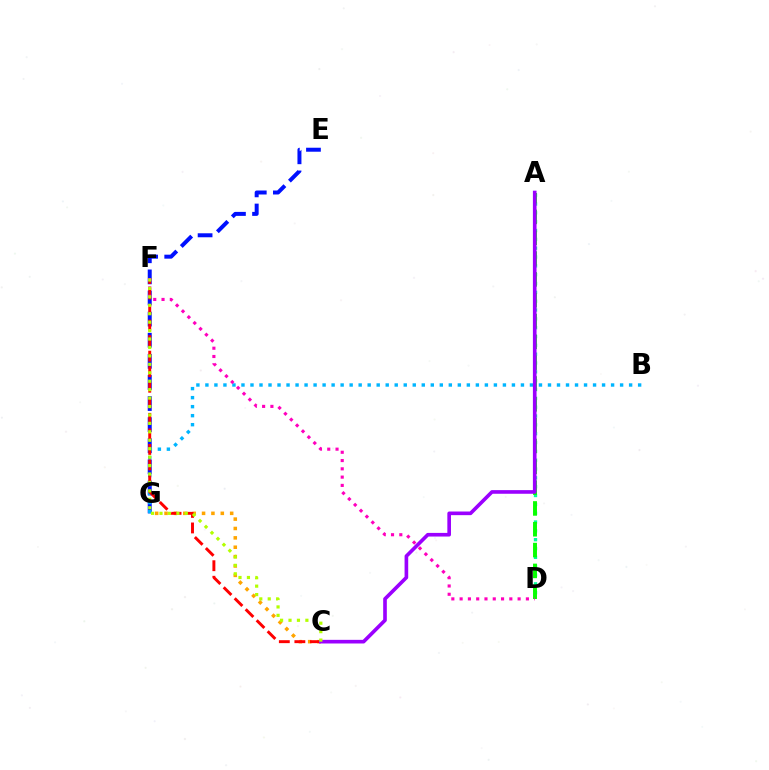{('C', 'G'): [{'color': '#ffa500', 'line_style': 'dotted', 'thickness': 2.55}], ('A', 'D'): [{'color': '#00ff9d', 'line_style': 'dotted', 'thickness': 2.4}, {'color': '#08ff00', 'line_style': 'dashed', 'thickness': 2.83}], ('E', 'G'): [{'color': '#0010ff', 'line_style': 'dashed', 'thickness': 2.87}], ('B', 'G'): [{'color': '#00b5ff', 'line_style': 'dotted', 'thickness': 2.45}], ('C', 'F'): [{'color': '#ff0000', 'line_style': 'dashed', 'thickness': 2.11}, {'color': '#b3ff00', 'line_style': 'dotted', 'thickness': 2.29}], ('D', 'F'): [{'color': '#ff00bd', 'line_style': 'dotted', 'thickness': 2.25}], ('A', 'C'): [{'color': '#9b00ff', 'line_style': 'solid', 'thickness': 2.62}]}